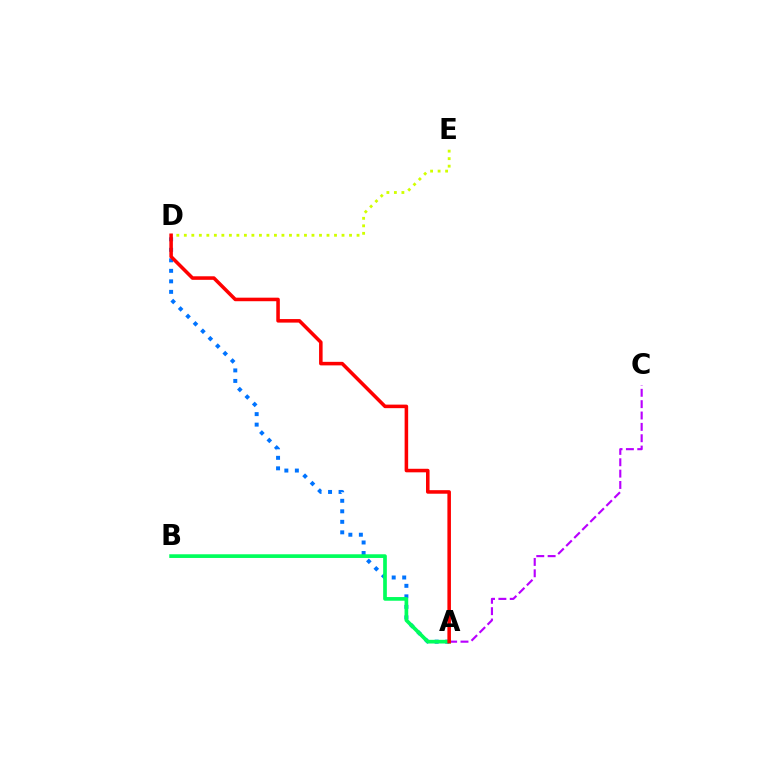{('D', 'E'): [{'color': '#d1ff00', 'line_style': 'dotted', 'thickness': 2.04}], ('A', 'C'): [{'color': '#b900ff', 'line_style': 'dashed', 'thickness': 1.54}], ('A', 'D'): [{'color': '#0074ff', 'line_style': 'dotted', 'thickness': 2.86}, {'color': '#ff0000', 'line_style': 'solid', 'thickness': 2.55}], ('A', 'B'): [{'color': '#00ff5c', 'line_style': 'solid', 'thickness': 2.66}]}